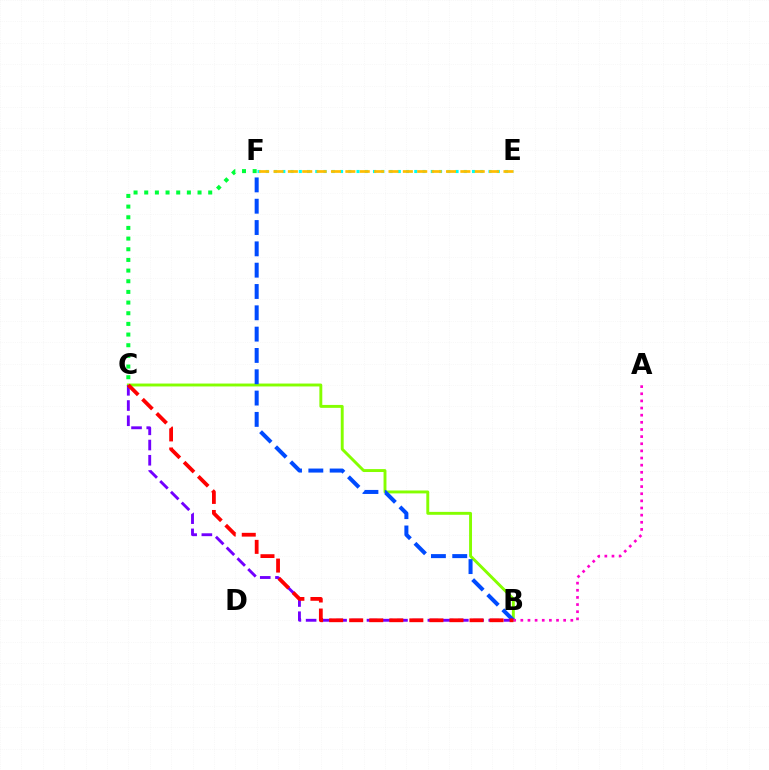{('B', 'C'): [{'color': '#84ff00', 'line_style': 'solid', 'thickness': 2.1}, {'color': '#7200ff', 'line_style': 'dashed', 'thickness': 2.07}, {'color': '#ff0000', 'line_style': 'dashed', 'thickness': 2.72}], ('E', 'F'): [{'color': '#00fff6', 'line_style': 'dotted', 'thickness': 2.24}, {'color': '#ffbd00', 'line_style': 'dashed', 'thickness': 1.95}], ('B', 'F'): [{'color': '#004bff', 'line_style': 'dashed', 'thickness': 2.9}], ('C', 'F'): [{'color': '#00ff39', 'line_style': 'dotted', 'thickness': 2.9}], ('A', 'B'): [{'color': '#ff00cf', 'line_style': 'dotted', 'thickness': 1.94}]}